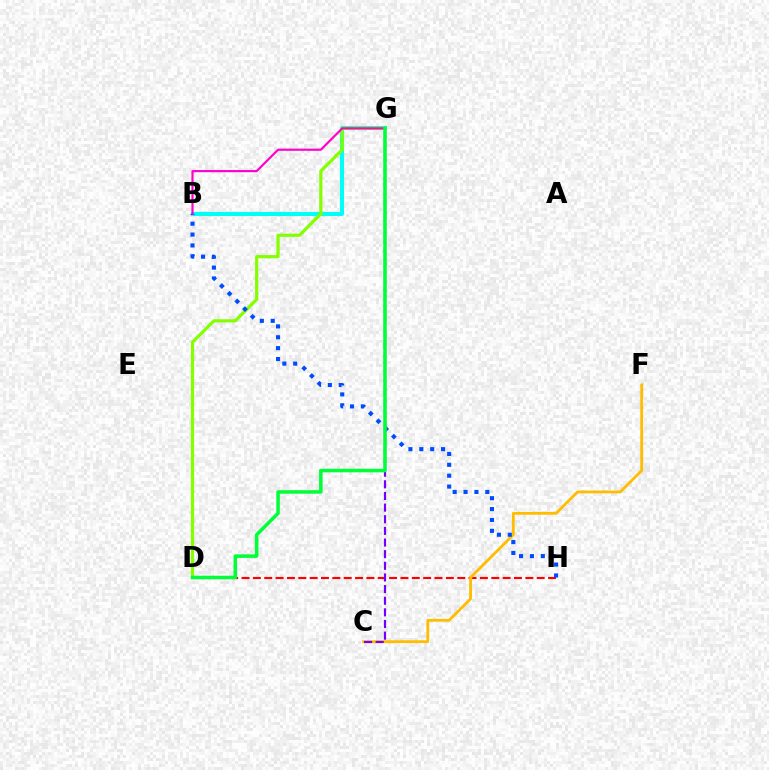{('B', 'G'): [{'color': '#00fff6', 'line_style': 'solid', 'thickness': 2.97}, {'color': '#ff00cf', 'line_style': 'solid', 'thickness': 1.55}], ('D', 'H'): [{'color': '#ff0000', 'line_style': 'dashed', 'thickness': 1.54}], ('C', 'F'): [{'color': '#ffbd00', 'line_style': 'solid', 'thickness': 2.01}], ('C', 'G'): [{'color': '#7200ff', 'line_style': 'dashed', 'thickness': 1.58}], ('D', 'G'): [{'color': '#84ff00', 'line_style': 'solid', 'thickness': 2.31}, {'color': '#00ff39', 'line_style': 'solid', 'thickness': 2.54}], ('B', 'H'): [{'color': '#004bff', 'line_style': 'dotted', 'thickness': 2.96}]}